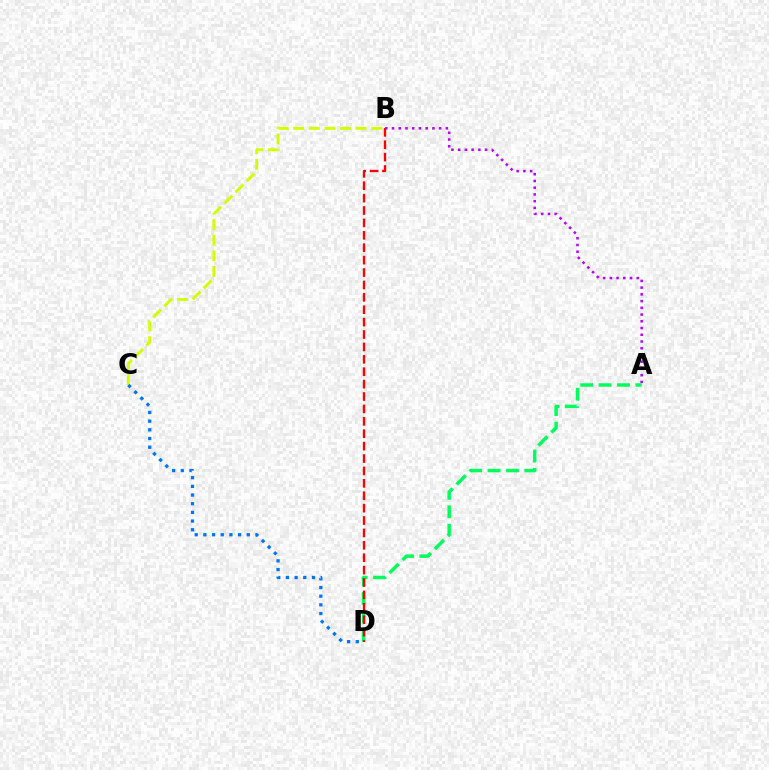{('B', 'C'): [{'color': '#d1ff00', 'line_style': 'dashed', 'thickness': 2.12}], ('A', 'D'): [{'color': '#00ff5c', 'line_style': 'dashed', 'thickness': 2.5}], ('B', 'D'): [{'color': '#ff0000', 'line_style': 'dashed', 'thickness': 1.68}], ('A', 'B'): [{'color': '#b900ff', 'line_style': 'dotted', 'thickness': 1.83}], ('C', 'D'): [{'color': '#0074ff', 'line_style': 'dotted', 'thickness': 2.36}]}